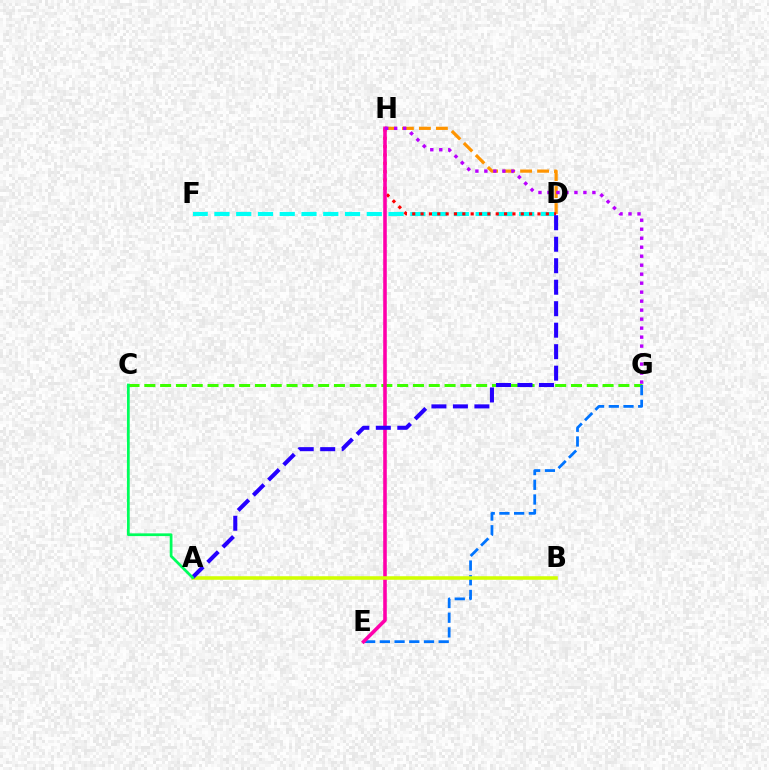{('C', 'G'): [{'color': '#3dff00', 'line_style': 'dashed', 'thickness': 2.15}], ('D', 'F'): [{'color': '#00fff6', 'line_style': 'dashed', 'thickness': 2.96}], ('D', 'H'): [{'color': '#ff9400', 'line_style': 'dashed', 'thickness': 2.31}, {'color': '#ff0000', 'line_style': 'dotted', 'thickness': 2.27}], ('E', 'G'): [{'color': '#0074ff', 'line_style': 'dashed', 'thickness': 2.0}], ('E', 'H'): [{'color': '#ff00ac', 'line_style': 'solid', 'thickness': 2.58}], ('G', 'H'): [{'color': '#b900ff', 'line_style': 'dotted', 'thickness': 2.44}], ('A', 'B'): [{'color': '#d1ff00', 'line_style': 'solid', 'thickness': 2.55}], ('A', 'D'): [{'color': '#2500ff', 'line_style': 'dashed', 'thickness': 2.92}], ('A', 'C'): [{'color': '#00ff5c', 'line_style': 'solid', 'thickness': 1.97}]}